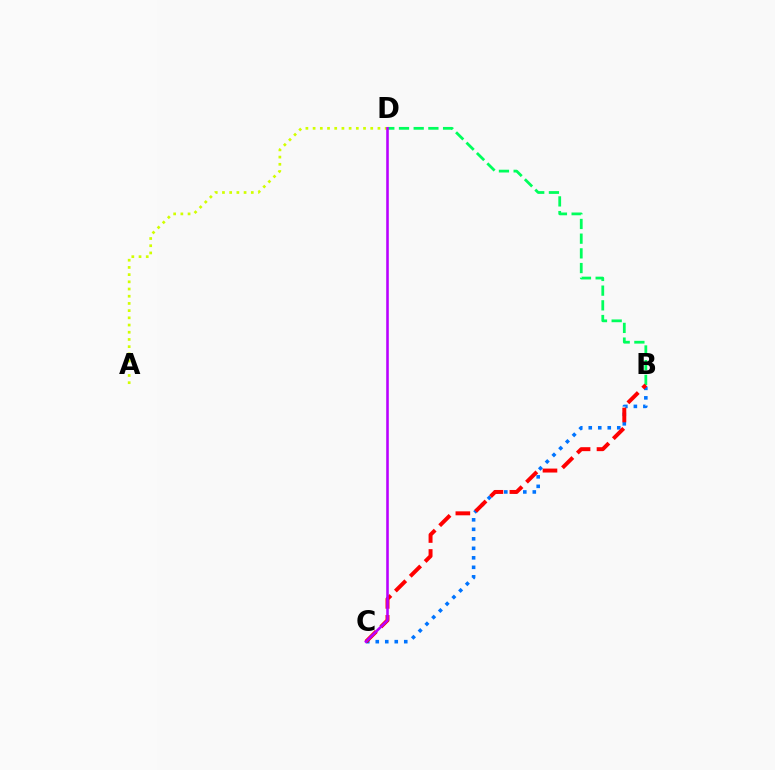{('B', 'D'): [{'color': '#00ff5c', 'line_style': 'dashed', 'thickness': 2.0}], ('A', 'D'): [{'color': '#d1ff00', 'line_style': 'dotted', 'thickness': 1.96}], ('B', 'C'): [{'color': '#0074ff', 'line_style': 'dotted', 'thickness': 2.58}, {'color': '#ff0000', 'line_style': 'dashed', 'thickness': 2.85}], ('C', 'D'): [{'color': '#b900ff', 'line_style': 'solid', 'thickness': 1.86}]}